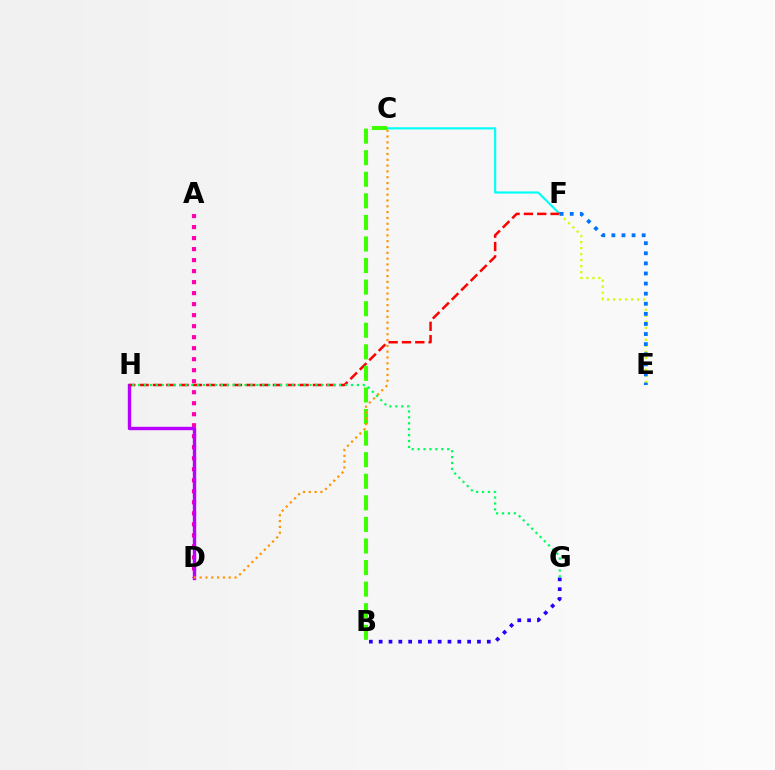{('C', 'F'): [{'color': '#00fff6', 'line_style': 'solid', 'thickness': 1.55}], ('A', 'D'): [{'color': '#ff00ac', 'line_style': 'dotted', 'thickness': 2.99}], ('D', 'H'): [{'color': '#b900ff', 'line_style': 'solid', 'thickness': 2.43}], ('F', 'H'): [{'color': '#ff0000', 'line_style': 'dashed', 'thickness': 1.81}], ('B', 'G'): [{'color': '#2500ff', 'line_style': 'dotted', 'thickness': 2.67}], ('B', 'C'): [{'color': '#3dff00', 'line_style': 'dashed', 'thickness': 2.93}], ('E', 'F'): [{'color': '#d1ff00', 'line_style': 'dotted', 'thickness': 1.63}, {'color': '#0074ff', 'line_style': 'dotted', 'thickness': 2.74}], ('G', 'H'): [{'color': '#00ff5c', 'line_style': 'dotted', 'thickness': 1.61}], ('C', 'D'): [{'color': '#ff9400', 'line_style': 'dotted', 'thickness': 1.58}]}